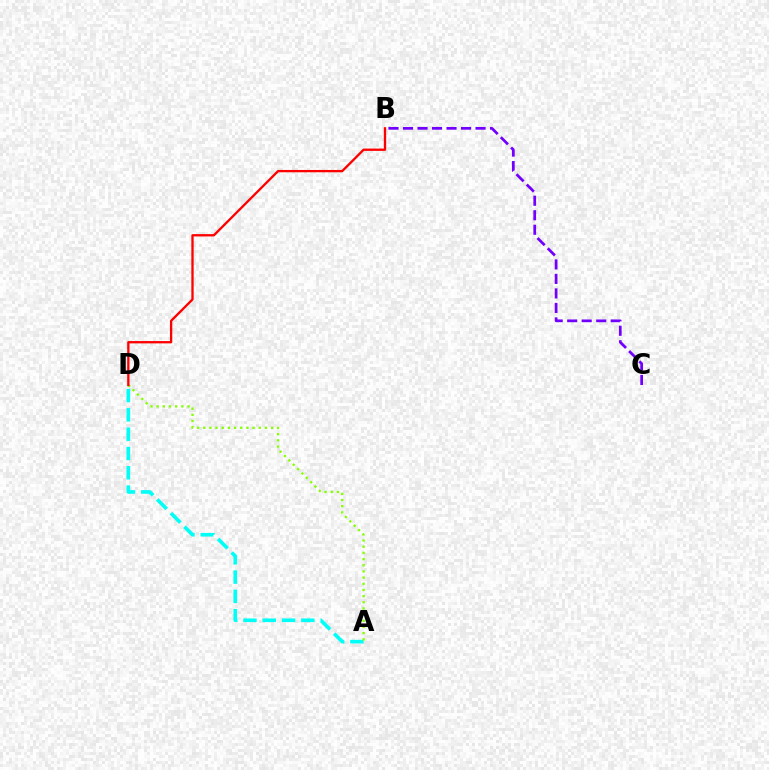{('A', 'D'): [{'color': '#00fff6', 'line_style': 'dashed', 'thickness': 2.62}, {'color': '#84ff00', 'line_style': 'dotted', 'thickness': 1.68}], ('B', 'C'): [{'color': '#7200ff', 'line_style': 'dashed', 'thickness': 1.97}], ('B', 'D'): [{'color': '#ff0000', 'line_style': 'solid', 'thickness': 1.67}]}